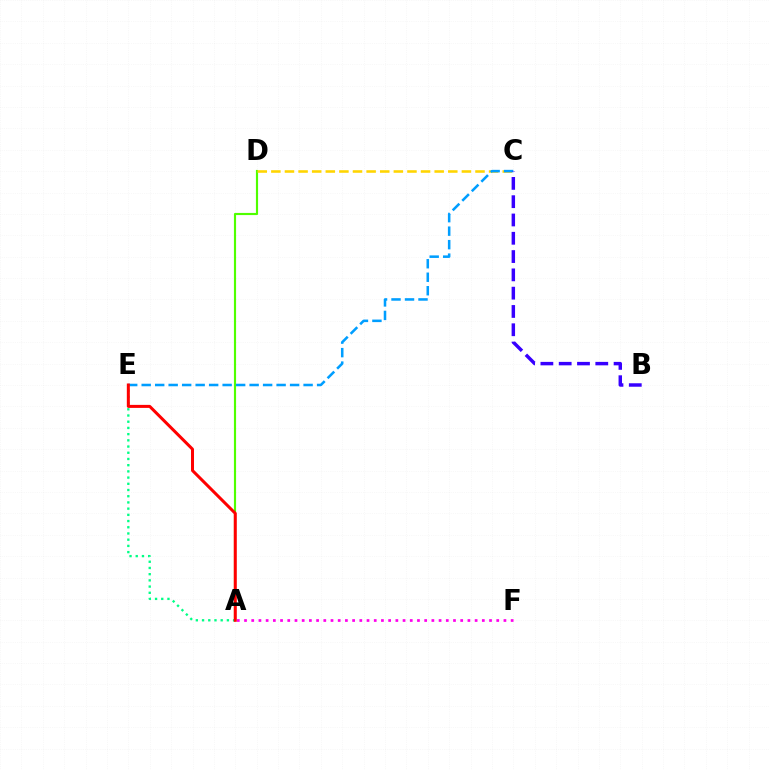{('A', 'D'): [{'color': '#4fff00', 'line_style': 'solid', 'thickness': 1.55}], ('C', 'D'): [{'color': '#ffd500', 'line_style': 'dashed', 'thickness': 1.85}], ('C', 'E'): [{'color': '#009eff', 'line_style': 'dashed', 'thickness': 1.83}], ('A', 'E'): [{'color': '#00ff86', 'line_style': 'dotted', 'thickness': 1.69}, {'color': '#ff0000', 'line_style': 'solid', 'thickness': 2.17}], ('B', 'C'): [{'color': '#3700ff', 'line_style': 'dashed', 'thickness': 2.49}], ('A', 'F'): [{'color': '#ff00ed', 'line_style': 'dotted', 'thickness': 1.96}]}